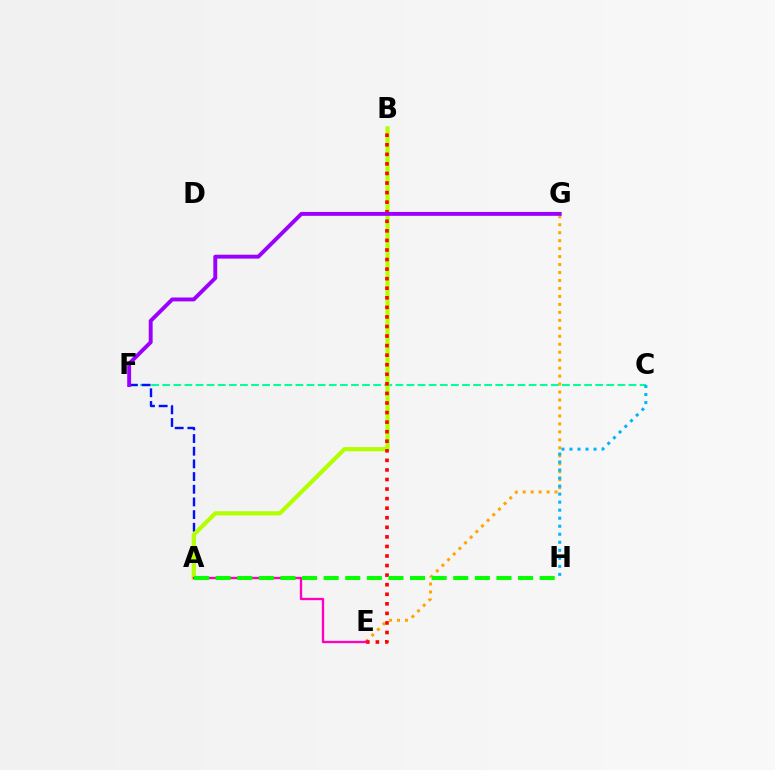{('E', 'G'): [{'color': '#ffa500', 'line_style': 'dotted', 'thickness': 2.16}], ('C', 'F'): [{'color': '#00ff9d', 'line_style': 'dashed', 'thickness': 1.51}], ('A', 'F'): [{'color': '#0010ff', 'line_style': 'dashed', 'thickness': 1.72}], ('C', 'H'): [{'color': '#00b5ff', 'line_style': 'dotted', 'thickness': 2.18}], ('A', 'B'): [{'color': '#b3ff00', 'line_style': 'solid', 'thickness': 3.0}], ('B', 'E'): [{'color': '#ff0000', 'line_style': 'dotted', 'thickness': 2.6}], ('F', 'G'): [{'color': '#9b00ff', 'line_style': 'solid', 'thickness': 2.81}], ('A', 'E'): [{'color': '#ff00bd', 'line_style': 'solid', 'thickness': 1.68}], ('A', 'H'): [{'color': '#08ff00', 'line_style': 'dashed', 'thickness': 2.93}]}